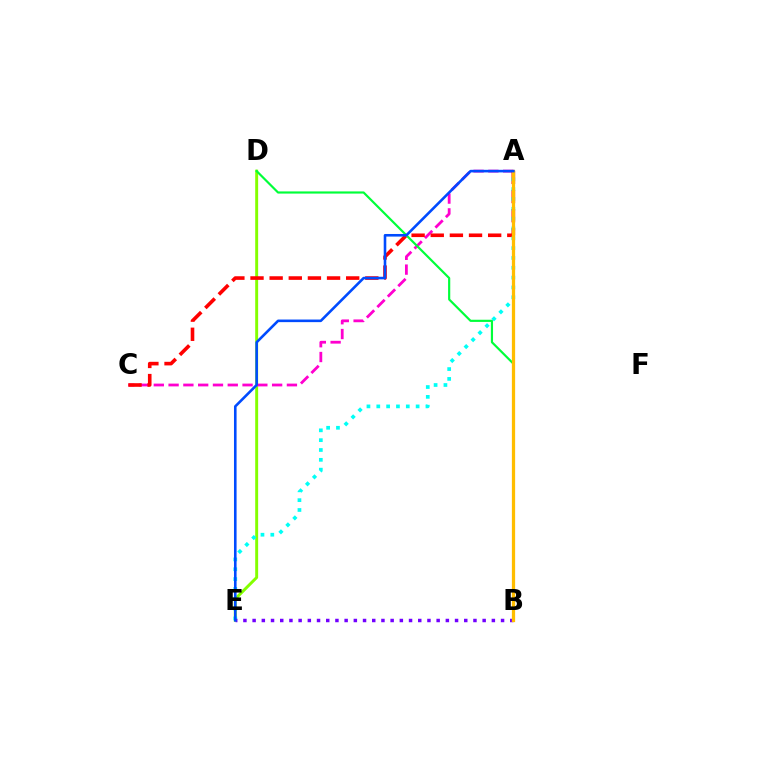{('D', 'E'): [{'color': '#84ff00', 'line_style': 'solid', 'thickness': 2.12}], ('A', 'C'): [{'color': '#ff00cf', 'line_style': 'dashed', 'thickness': 2.01}, {'color': '#ff0000', 'line_style': 'dashed', 'thickness': 2.6}], ('B', 'D'): [{'color': '#00ff39', 'line_style': 'solid', 'thickness': 1.56}], ('A', 'E'): [{'color': '#00fff6', 'line_style': 'dotted', 'thickness': 2.67}, {'color': '#004bff', 'line_style': 'solid', 'thickness': 1.87}], ('B', 'E'): [{'color': '#7200ff', 'line_style': 'dotted', 'thickness': 2.5}], ('A', 'B'): [{'color': '#ffbd00', 'line_style': 'solid', 'thickness': 2.34}]}